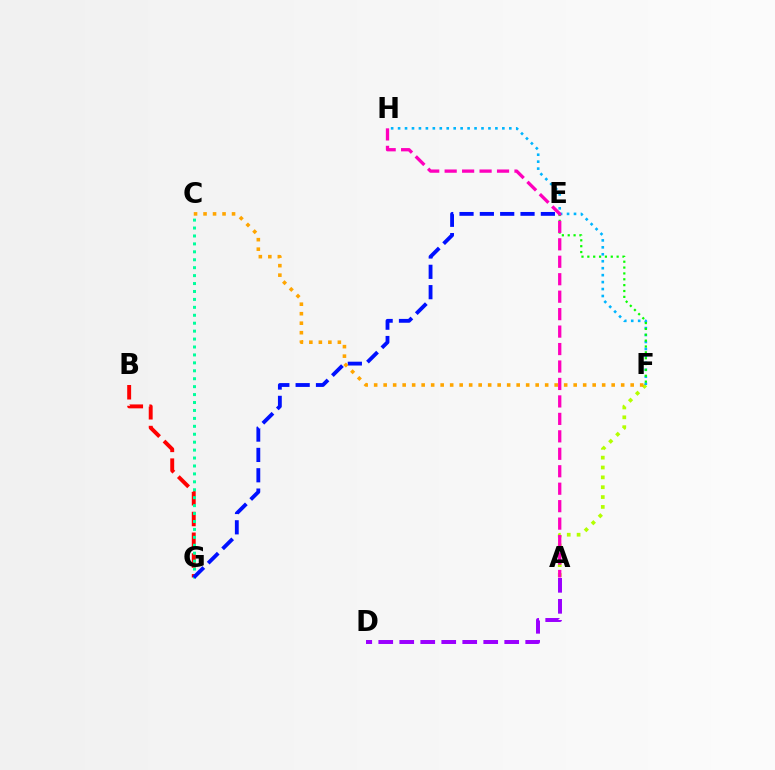{('A', 'F'): [{'color': '#b3ff00', 'line_style': 'dotted', 'thickness': 2.68}], ('A', 'D'): [{'color': '#9b00ff', 'line_style': 'dashed', 'thickness': 2.85}], ('B', 'G'): [{'color': '#ff0000', 'line_style': 'dashed', 'thickness': 2.82}], ('F', 'H'): [{'color': '#00b5ff', 'line_style': 'dotted', 'thickness': 1.89}], ('C', 'G'): [{'color': '#00ff9d', 'line_style': 'dotted', 'thickness': 2.15}], ('E', 'F'): [{'color': '#08ff00', 'line_style': 'dotted', 'thickness': 1.59}], ('E', 'G'): [{'color': '#0010ff', 'line_style': 'dashed', 'thickness': 2.76}], ('C', 'F'): [{'color': '#ffa500', 'line_style': 'dotted', 'thickness': 2.58}], ('A', 'H'): [{'color': '#ff00bd', 'line_style': 'dashed', 'thickness': 2.37}]}